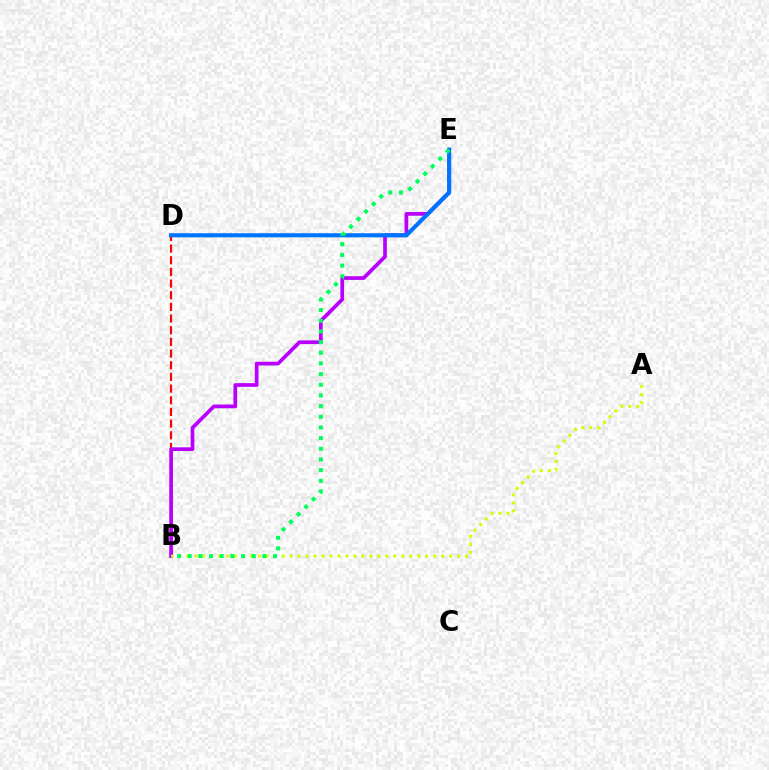{('B', 'D'): [{'color': '#ff0000', 'line_style': 'dashed', 'thickness': 1.59}], ('B', 'E'): [{'color': '#b900ff', 'line_style': 'solid', 'thickness': 2.66}, {'color': '#00ff5c', 'line_style': 'dotted', 'thickness': 2.9}], ('A', 'B'): [{'color': '#d1ff00', 'line_style': 'dotted', 'thickness': 2.16}], ('D', 'E'): [{'color': '#0074ff', 'line_style': 'solid', 'thickness': 2.96}]}